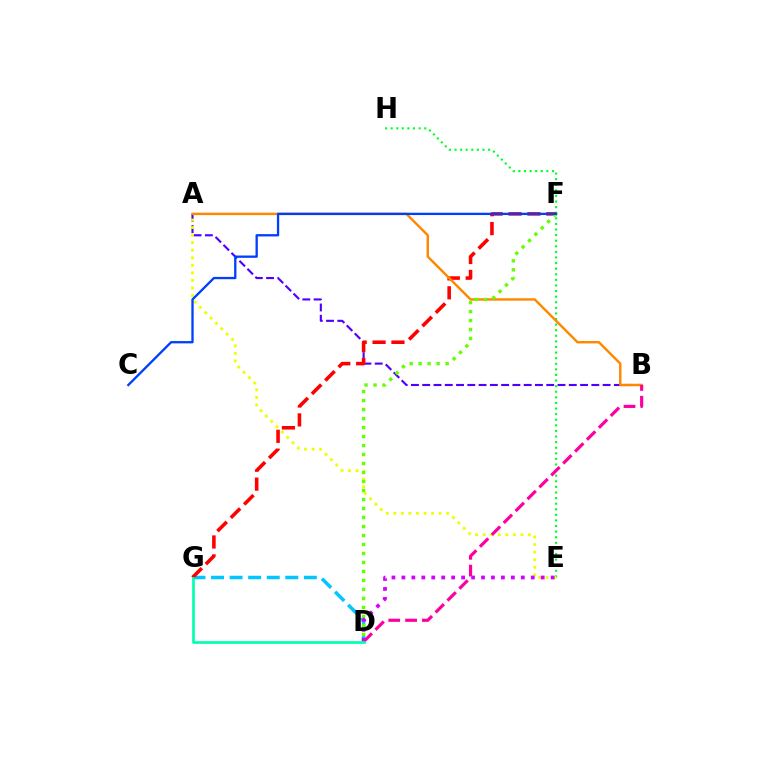{('A', 'B'): [{'color': '#4f00ff', 'line_style': 'dashed', 'thickness': 1.53}, {'color': '#ff8800', 'line_style': 'solid', 'thickness': 1.75}], ('D', 'G'): [{'color': '#00c7ff', 'line_style': 'dashed', 'thickness': 2.52}, {'color': '#00ffaf', 'line_style': 'solid', 'thickness': 1.92}], ('E', 'H'): [{'color': '#00ff27', 'line_style': 'dotted', 'thickness': 1.52}], ('F', 'G'): [{'color': '#ff0000', 'line_style': 'dashed', 'thickness': 2.57}], ('A', 'E'): [{'color': '#eeff00', 'line_style': 'dotted', 'thickness': 2.05}], ('D', 'F'): [{'color': '#66ff00', 'line_style': 'dotted', 'thickness': 2.44}], ('B', 'D'): [{'color': '#ff00a0', 'line_style': 'dashed', 'thickness': 2.28}], ('D', 'E'): [{'color': '#d600ff', 'line_style': 'dotted', 'thickness': 2.7}], ('C', 'F'): [{'color': '#003fff', 'line_style': 'solid', 'thickness': 1.67}]}